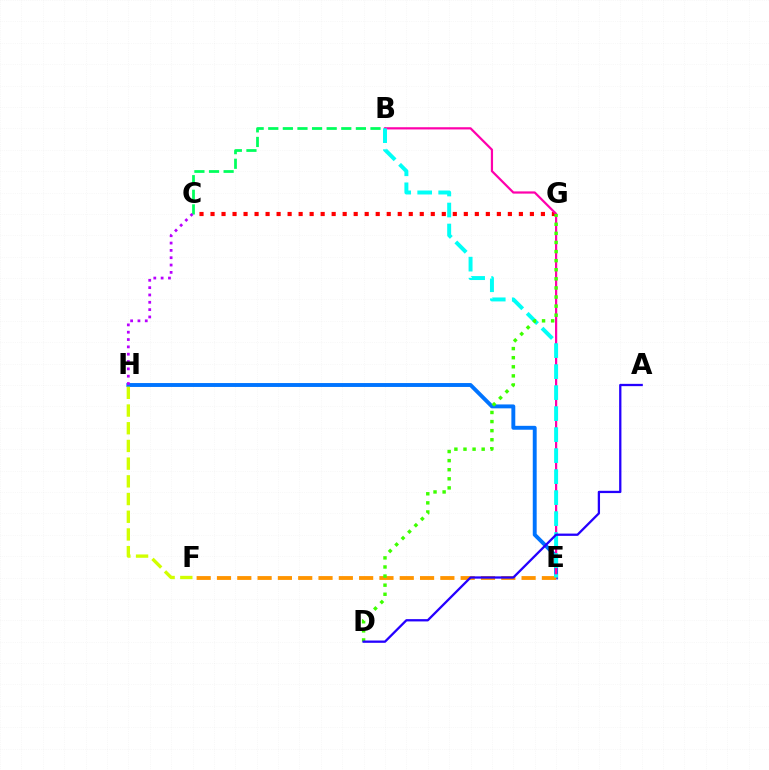{('E', 'H'): [{'color': '#0074ff', 'line_style': 'solid', 'thickness': 2.81}], ('F', 'H'): [{'color': '#d1ff00', 'line_style': 'dashed', 'thickness': 2.4}], ('B', 'C'): [{'color': '#00ff5c', 'line_style': 'dashed', 'thickness': 1.98}], ('C', 'H'): [{'color': '#b900ff', 'line_style': 'dotted', 'thickness': 1.99}], ('C', 'G'): [{'color': '#ff0000', 'line_style': 'dotted', 'thickness': 2.99}], ('B', 'E'): [{'color': '#ff00ac', 'line_style': 'solid', 'thickness': 1.59}, {'color': '#00fff6', 'line_style': 'dashed', 'thickness': 2.85}], ('E', 'F'): [{'color': '#ff9400', 'line_style': 'dashed', 'thickness': 2.76}], ('D', 'G'): [{'color': '#3dff00', 'line_style': 'dotted', 'thickness': 2.47}], ('A', 'D'): [{'color': '#2500ff', 'line_style': 'solid', 'thickness': 1.65}]}